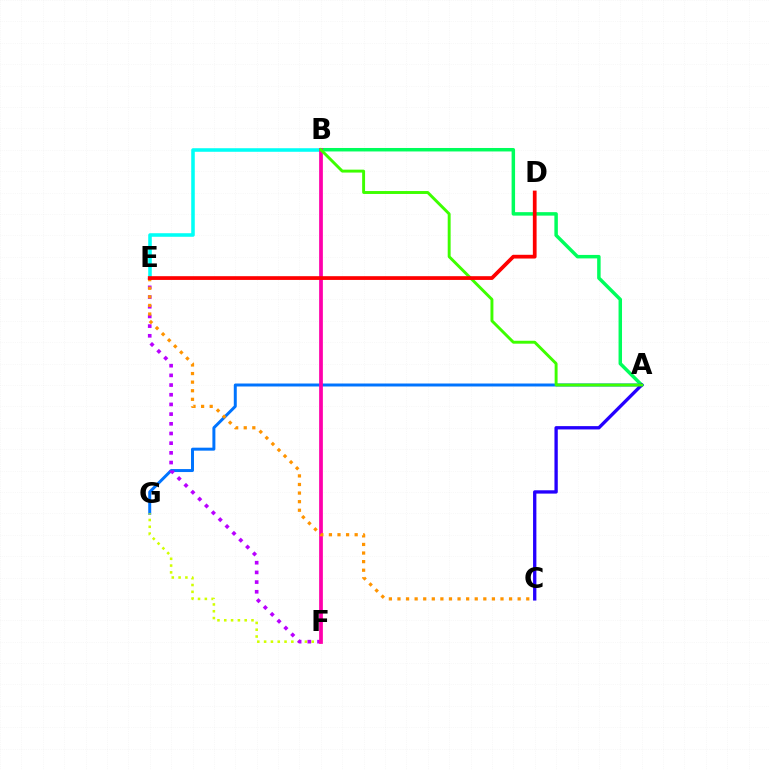{('B', 'E'): [{'color': '#00fff6', 'line_style': 'solid', 'thickness': 2.56}], ('A', 'B'): [{'color': '#00ff5c', 'line_style': 'solid', 'thickness': 2.5}, {'color': '#3dff00', 'line_style': 'solid', 'thickness': 2.1}], ('A', 'G'): [{'color': '#0074ff', 'line_style': 'solid', 'thickness': 2.14}], ('F', 'G'): [{'color': '#d1ff00', 'line_style': 'dotted', 'thickness': 1.85}], ('E', 'F'): [{'color': '#b900ff', 'line_style': 'dotted', 'thickness': 2.63}], ('B', 'F'): [{'color': '#ff00ac', 'line_style': 'solid', 'thickness': 2.69}], ('A', 'C'): [{'color': '#2500ff', 'line_style': 'solid', 'thickness': 2.39}], ('C', 'E'): [{'color': '#ff9400', 'line_style': 'dotted', 'thickness': 2.33}], ('D', 'E'): [{'color': '#ff0000', 'line_style': 'solid', 'thickness': 2.7}]}